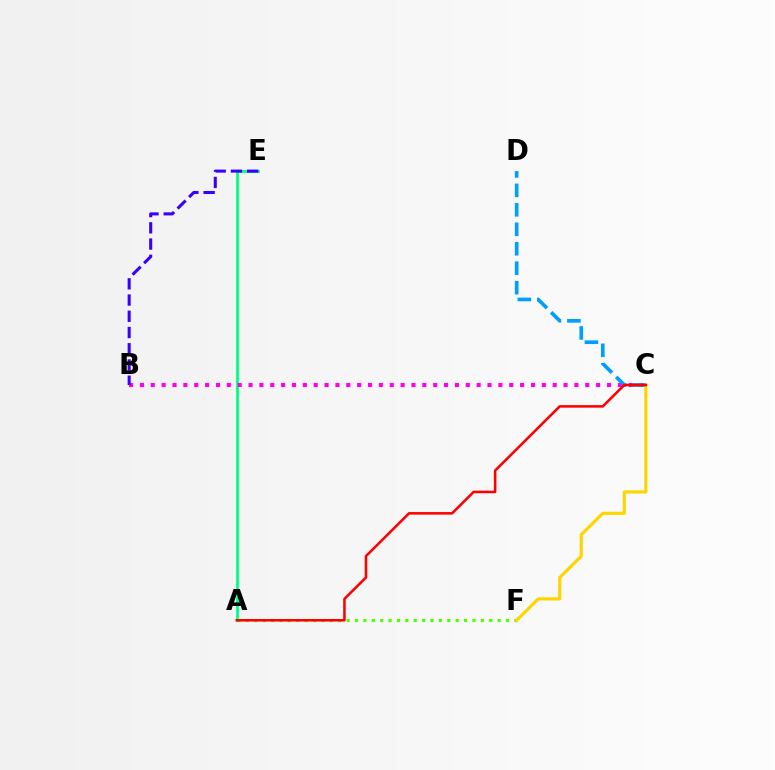{('A', 'E'): [{'color': '#00ff86', 'line_style': 'solid', 'thickness': 2.03}], ('B', 'C'): [{'color': '#ff00ed', 'line_style': 'dotted', 'thickness': 2.95}], ('B', 'E'): [{'color': '#3700ff', 'line_style': 'dashed', 'thickness': 2.21}], ('C', 'D'): [{'color': '#009eff', 'line_style': 'dashed', 'thickness': 2.64}], ('A', 'F'): [{'color': '#4fff00', 'line_style': 'dotted', 'thickness': 2.28}], ('C', 'F'): [{'color': '#ffd500', 'line_style': 'solid', 'thickness': 2.29}], ('A', 'C'): [{'color': '#ff0000', 'line_style': 'solid', 'thickness': 1.84}]}